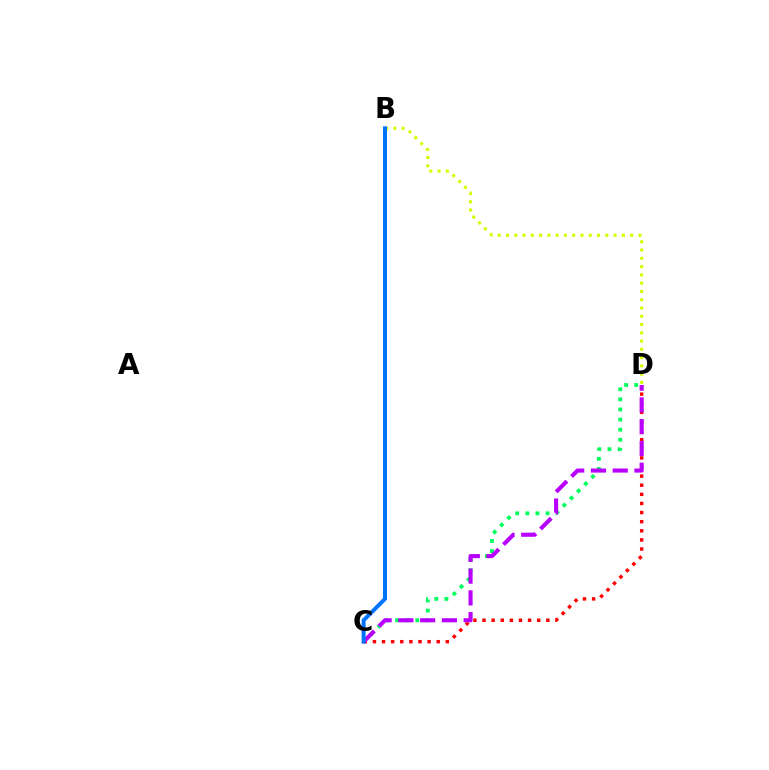{('B', 'D'): [{'color': '#d1ff00', 'line_style': 'dotted', 'thickness': 2.25}], ('C', 'D'): [{'color': '#00ff5c', 'line_style': 'dotted', 'thickness': 2.74}, {'color': '#ff0000', 'line_style': 'dotted', 'thickness': 2.48}, {'color': '#b900ff', 'line_style': 'dashed', 'thickness': 2.96}], ('B', 'C'): [{'color': '#0074ff', 'line_style': 'solid', 'thickness': 2.88}]}